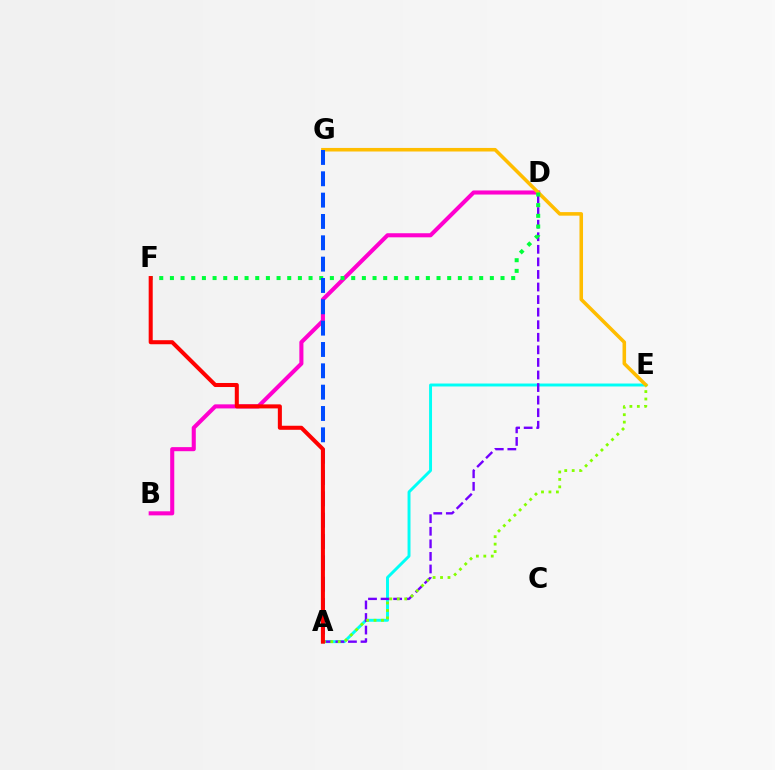{('B', 'D'): [{'color': '#ff00cf', 'line_style': 'solid', 'thickness': 2.94}], ('A', 'E'): [{'color': '#00fff6', 'line_style': 'solid', 'thickness': 2.12}, {'color': '#84ff00', 'line_style': 'dotted', 'thickness': 2.02}], ('E', 'G'): [{'color': '#ffbd00', 'line_style': 'solid', 'thickness': 2.56}], ('A', 'D'): [{'color': '#7200ff', 'line_style': 'dashed', 'thickness': 1.71}], ('D', 'F'): [{'color': '#00ff39', 'line_style': 'dotted', 'thickness': 2.9}], ('A', 'G'): [{'color': '#004bff', 'line_style': 'dashed', 'thickness': 2.9}], ('A', 'F'): [{'color': '#ff0000', 'line_style': 'solid', 'thickness': 2.91}]}